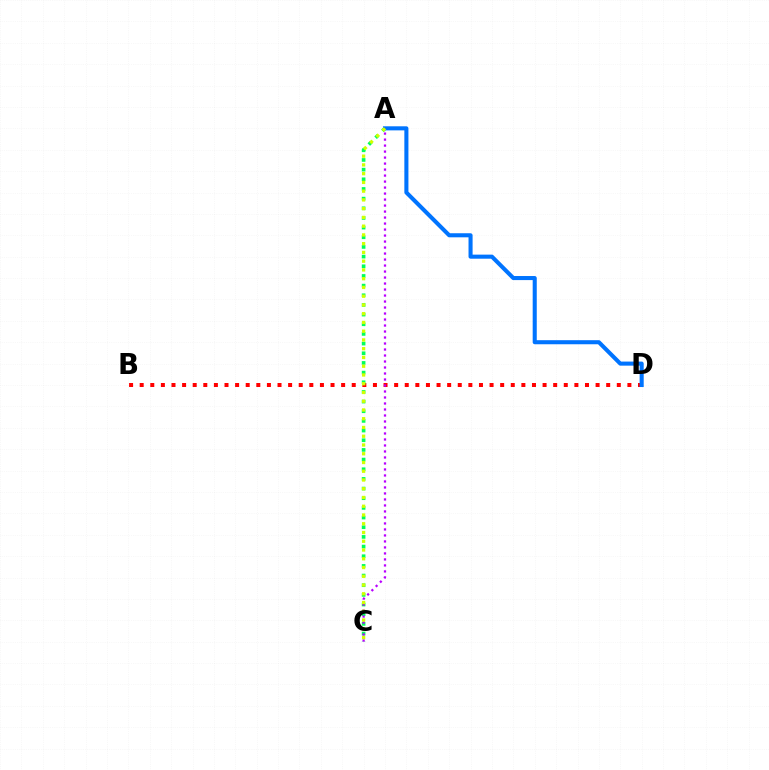{('B', 'D'): [{'color': '#ff0000', 'line_style': 'dotted', 'thickness': 2.88}], ('A', 'C'): [{'color': '#00ff5c', 'line_style': 'dotted', 'thickness': 2.63}, {'color': '#b900ff', 'line_style': 'dotted', 'thickness': 1.63}, {'color': '#d1ff00', 'line_style': 'dotted', 'thickness': 2.38}], ('A', 'D'): [{'color': '#0074ff', 'line_style': 'solid', 'thickness': 2.93}]}